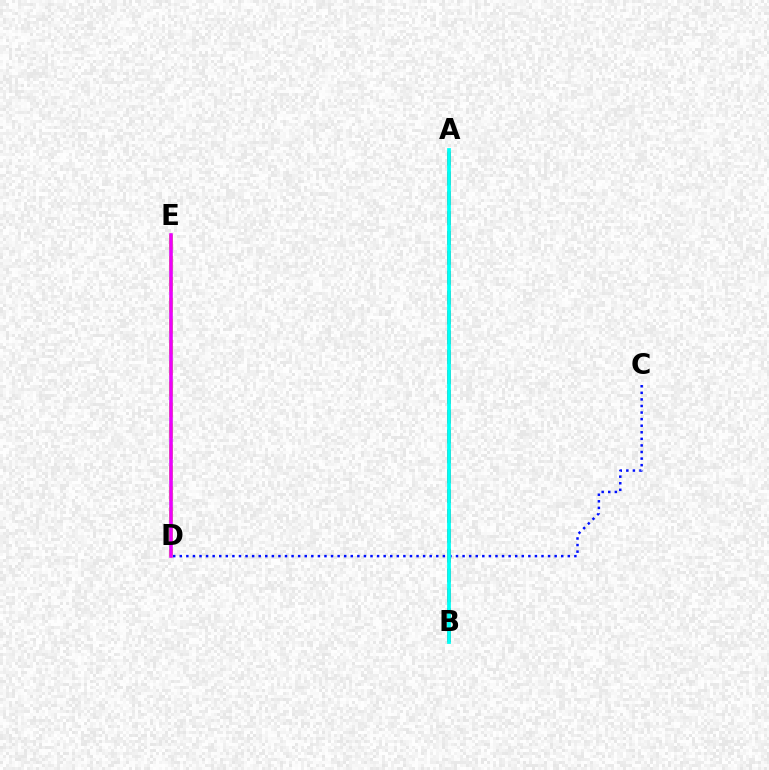{('A', 'B'): [{'color': '#ff0000', 'line_style': 'dashed', 'thickness': 2.7}, {'color': '#00fff6', 'line_style': 'solid', 'thickness': 2.7}], ('D', 'E'): [{'color': '#fcf500', 'line_style': 'dashed', 'thickness': 2.84}, {'color': '#08ff00', 'line_style': 'solid', 'thickness': 1.76}, {'color': '#ee00ff', 'line_style': 'solid', 'thickness': 2.55}], ('C', 'D'): [{'color': '#0010ff', 'line_style': 'dotted', 'thickness': 1.79}]}